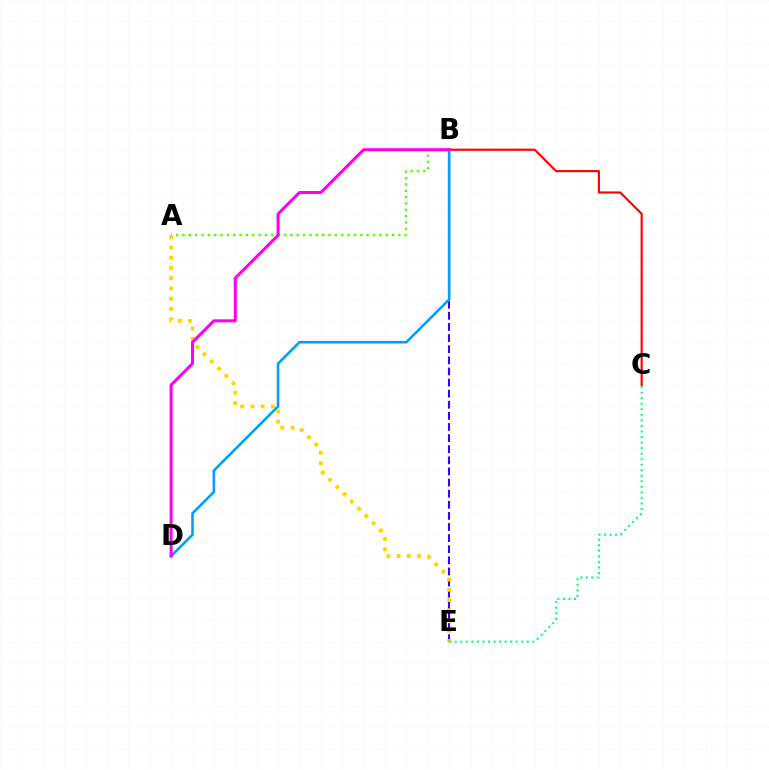{('B', 'E'): [{'color': '#3700ff', 'line_style': 'dashed', 'thickness': 1.51}], ('A', 'B'): [{'color': '#4fff00', 'line_style': 'dotted', 'thickness': 1.73}], ('B', 'D'): [{'color': '#009eff', 'line_style': 'solid', 'thickness': 1.86}, {'color': '#ff00ed', 'line_style': 'solid', 'thickness': 2.18}], ('A', 'E'): [{'color': '#ffd500', 'line_style': 'dotted', 'thickness': 2.78}], ('C', 'E'): [{'color': '#00ff86', 'line_style': 'dotted', 'thickness': 1.5}], ('B', 'C'): [{'color': '#ff0000', 'line_style': 'solid', 'thickness': 1.54}]}